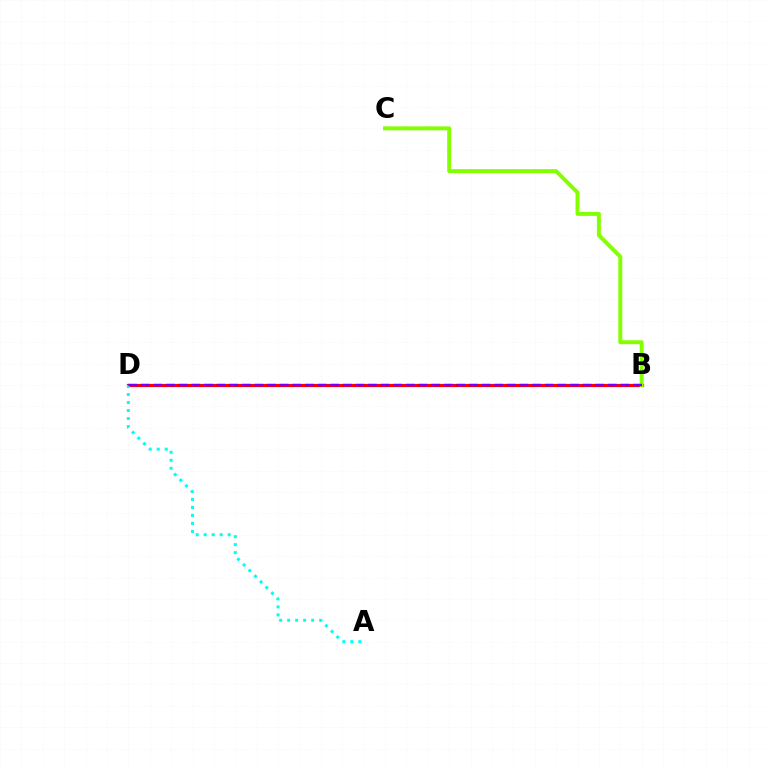{('B', 'D'): [{'color': '#ff0000', 'line_style': 'solid', 'thickness': 2.29}, {'color': '#7200ff', 'line_style': 'dashed', 'thickness': 1.71}], ('B', 'C'): [{'color': '#84ff00', 'line_style': 'solid', 'thickness': 2.84}], ('A', 'D'): [{'color': '#00fff6', 'line_style': 'dotted', 'thickness': 2.17}]}